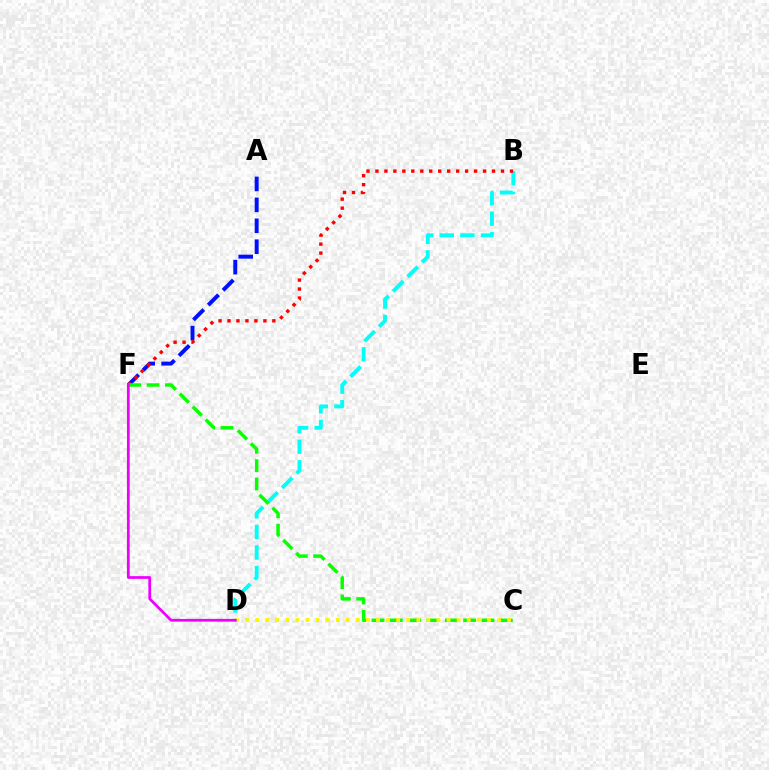{('A', 'F'): [{'color': '#0010ff', 'line_style': 'dashed', 'thickness': 2.84}], ('B', 'D'): [{'color': '#00fff6', 'line_style': 'dashed', 'thickness': 2.8}], ('B', 'F'): [{'color': '#ff0000', 'line_style': 'dotted', 'thickness': 2.44}], ('C', 'F'): [{'color': '#08ff00', 'line_style': 'dashed', 'thickness': 2.49}], ('C', 'D'): [{'color': '#fcf500', 'line_style': 'dotted', 'thickness': 2.74}], ('D', 'F'): [{'color': '#ee00ff', 'line_style': 'solid', 'thickness': 1.98}]}